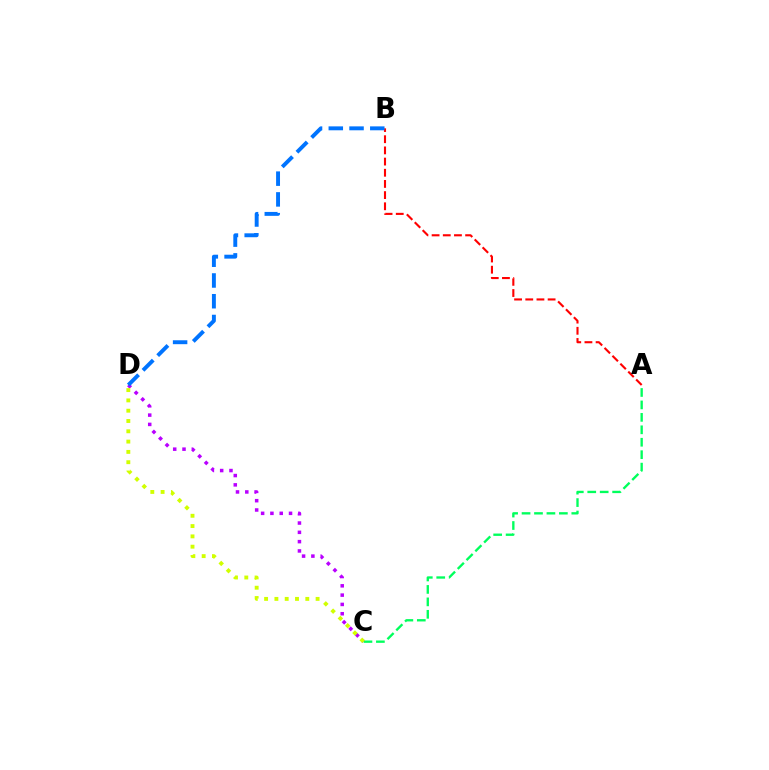{('A', 'B'): [{'color': '#ff0000', 'line_style': 'dashed', 'thickness': 1.52}], ('C', 'D'): [{'color': '#b900ff', 'line_style': 'dotted', 'thickness': 2.53}, {'color': '#d1ff00', 'line_style': 'dotted', 'thickness': 2.8}], ('A', 'C'): [{'color': '#00ff5c', 'line_style': 'dashed', 'thickness': 1.69}], ('B', 'D'): [{'color': '#0074ff', 'line_style': 'dashed', 'thickness': 2.82}]}